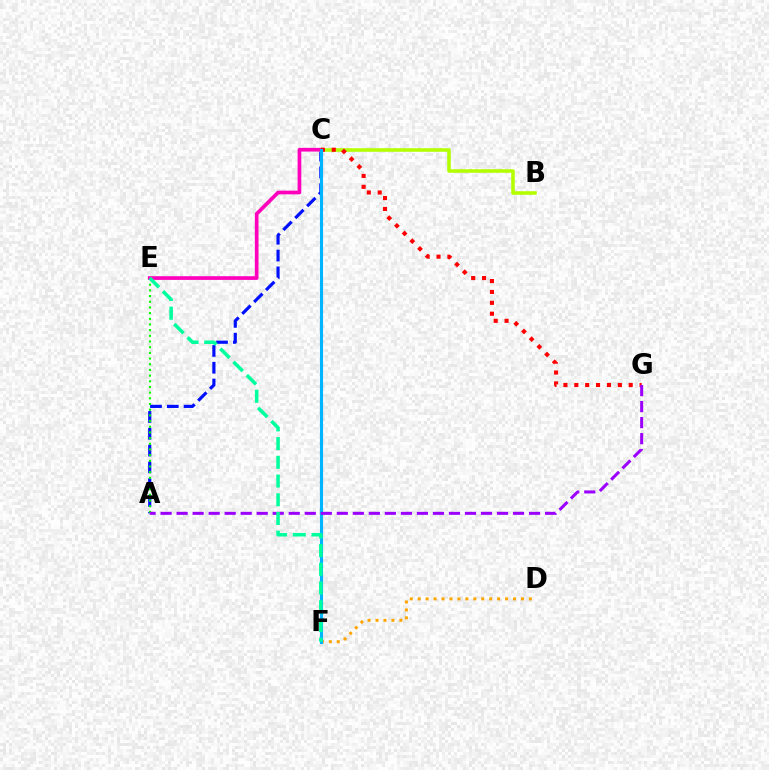{('D', 'F'): [{'color': '#ffa500', 'line_style': 'dotted', 'thickness': 2.16}], ('A', 'C'): [{'color': '#0010ff', 'line_style': 'dashed', 'thickness': 2.28}], ('A', 'E'): [{'color': '#08ff00', 'line_style': 'dotted', 'thickness': 1.54}], ('B', 'C'): [{'color': '#b3ff00', 'line_style': 'solid', 'thickness': 2.57}], ('C', 'E'): [{'color': '#ff00bd', 'line_style': 'solid', 'thickness': 2.66}], ('C', 'G'): [{'color': '#ff0000', 'line_style': 'dotted', 'thickness': 2.96}], ('C', 'F'): [{'color': '#00b5ff', 'line_style': 'solid', 'thickness': 2.25}], ('A', 'G'): [{'color': '#9b00ff', 'line_style': 'dashed', 'thickness': 2.18}], ('E', 'F'): [{'color': '#00ff9d', 'line_style': 'dashed', 'thickness': 2.54}]}